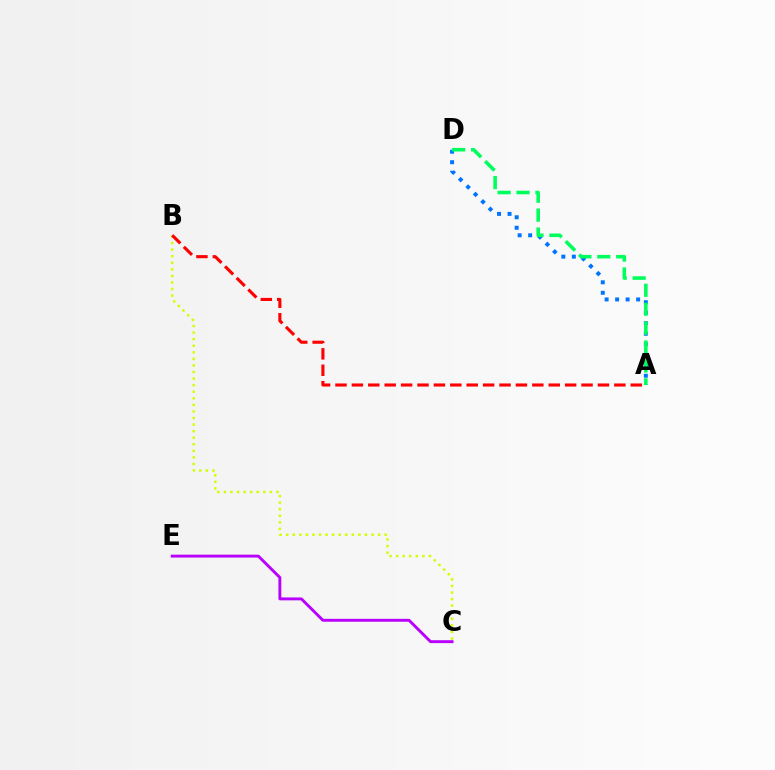{('A', 'D'): [{'color': '#0074ff', 'line_style': 'dotted', 'thickness': 2.85}, {'color': '#00ff5c', 'line_style': 'dashed', 'thickness': 2.57}], ('B', 'C'): [{'color': '#d1ff00', 'line_style': 'dotted', 'thickness': 1.78}], ('C', 'E'): [{'color': '#b900ff', 'line_style': 'solid', 'thickness': 2.09}], ('A', 'B'): [{'color': '#ff0000', 'line_style': 'dashed', 'thickness': 2.23}]}